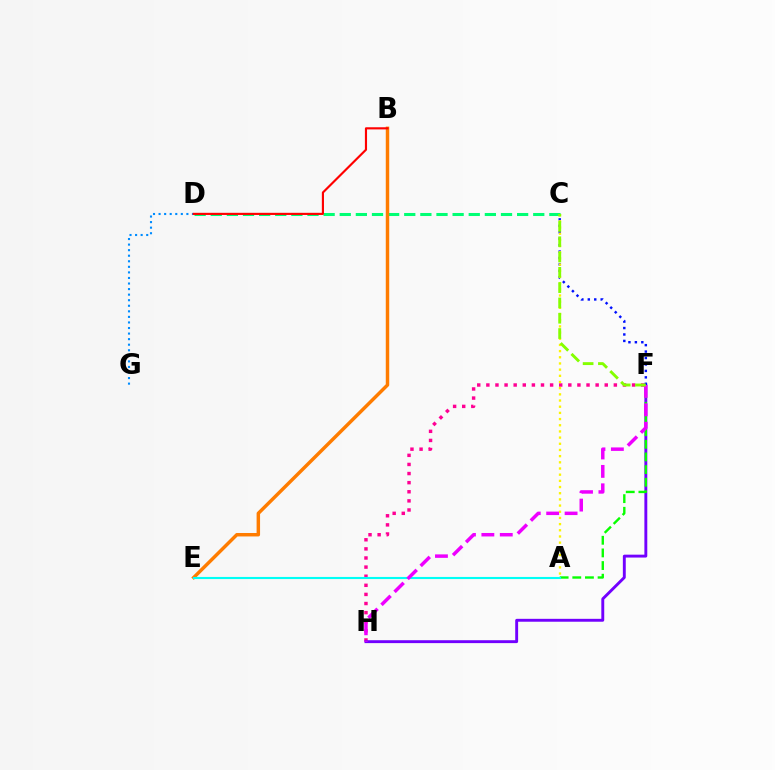{('F', 'H'): [{'color': '#ff0094', 'line_style': 'dotted', 'thickness': 2.47}, {'color': '#7200ff', 'line_style': 'solid', 'thickness': 2.09}, {'color': '#ee00ff', 'line_style': 'dashed', 'thickness': 2.5}], ('A', 'F'): [{'color': '#08ff00', 'line_style': 'dashed', 'thickness': 1.72}], ('C', 'F'): [{'color': '#0010ff', 'line_style': 'dotted', 'thickness': 1.75}, {'color': '#84ff00', 'line_style': 'dashed', 'thickness': 2.08}], ('C', 'D'): [{'color': '#00ff74', 'line_style': 'dashed', 'thickness': 2.19}], ('D', 'G'): [{'color': '#008cff', 'line_style': 'dotted', 'thickness': 1.51}], ('A', 'C'): [{'color': '#fcf500', 'line_style': 'dotted', 'thickness': 1.68}], ('B', 'E'): [{'color': '#ff7c00', 'line_style': 'solid', 'thickness': 2.49}], ('A', 'E'): [{'color': '#00fff6', 'line_style': 'solid', 'thickness': 1.52}], ('B', 'D'): [{'color': '#ff0000', 'line_style': 'solid', 'thickness': 1.55}]}